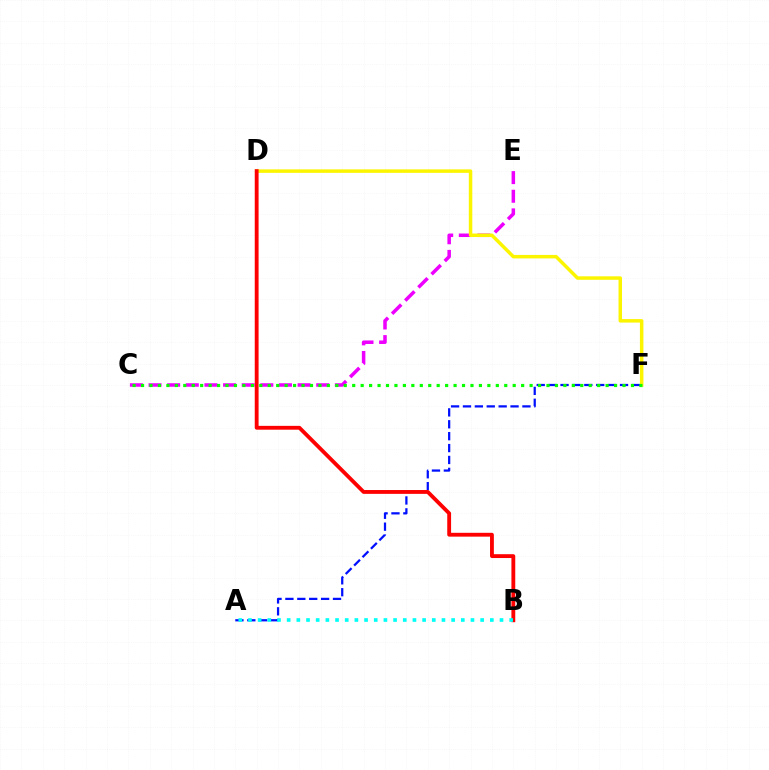{('C', 'E'): [{'color': '#ee00ff', 'line_style': 'dashed', 'thickness': 2.53}], ('A', 'F'): [{'color': '#0010ff', 'line_style': 'dashed', 'thickness': 1.62}], ('D', 'F'): [{'color': '#fcf500', 'line_style': 'solid', 'thickness': 2.51}], ('B', 'D'): [{'color': '#ff0000', 'line_style': 'solid', 'thickness': 2.76}], ('A', 'B'): [{'color': '#00fff6', 'line_style': 'dotted', 'thickness': 2.63}], ('C', 'F'): [{'color': '#08ff00', 'line_style': 'dotted', 'thickness': 2.29}]}